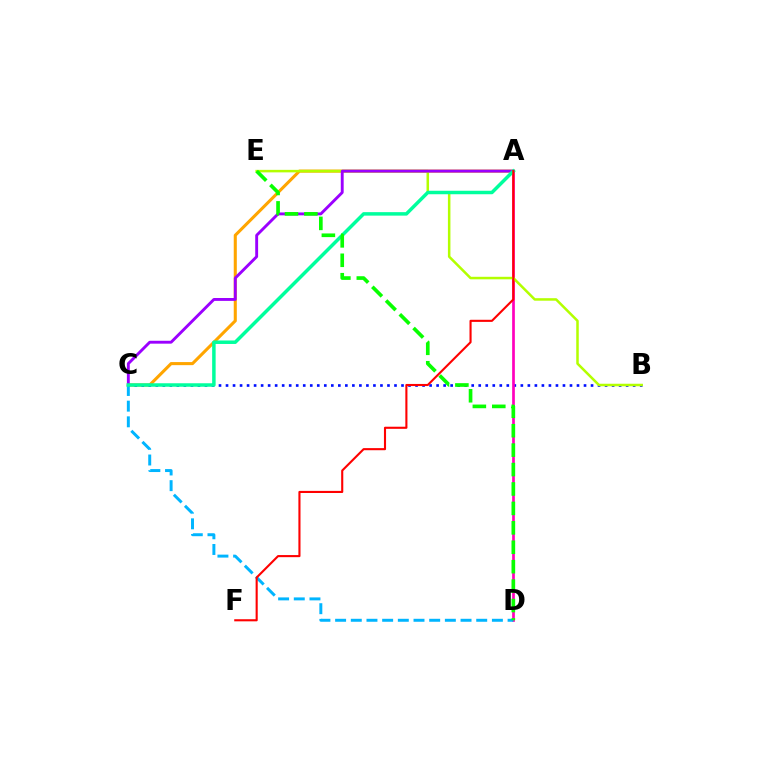{('A', 'C'): [{'color': '#ffa500', 'line_style': 'solid', 'thickness': 2.21}, {'color': '#9b00ff', 'line_style': 'solid', 'thickness': 2.08}, {'color': '#00ff9d', 'line_style': 'solid', 'thickness': 2.51}], ('B', 'C'): [{'color': '#0010ff', 'line_style': 'dotted', 'thickness': 1.91}], ('A', 'D'): [{'color': '#ff00bd', 'line_style': 'solid', 'thickness': 1.95}], ('B', 'E'): [{'color': '#b3ff00', 'line_style': 'solid', 'thickness': 1.81}], ('C', 'D'): [{'color': '#00b5ff', 'line_style': 'dashed', 'thickness': 2.13}], ('A', 'F'): [{'color': '#ff0000', 'line_style': 'solid', 'thickness': 1.52}], ('D', 'E'): [{'color': '#08ff00', 'line_style': 'dashed', 'thickness': 2.64}]}